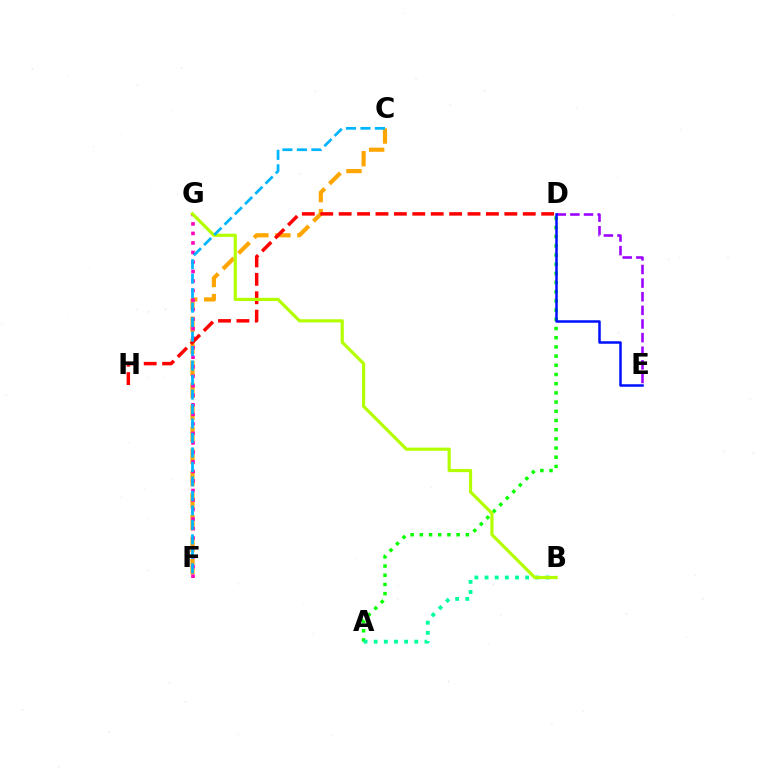{('C', 'F'): [{'color': '#ffa500', 'line_style': 'dashed', 'thickness': 2.99}, {'color': '#00b5ff', 'line_style': 'dashed', 'thickness': 1.97}], ('D', 'E'): [{'color': '#9b00ff', 'line_style': 'dashed', 'thickness': 1.85}, {'color': '#0010ff', 'line_style': 'solid', 'thickness': 1.81}], ('A', 'D'): [{'color': '#08ff00', 'line_style': 'dotted', 'thickness': 2.5}], ('F', 'G'): [{'color': '#ff00bd', 'line_style': 'dotted', 'thickness': 2.59}], ('A', 'B'): [{'color': '#00ff9d', 'line_style': 'dotted', 'thickness': 2.76}], ('D', 'H'): [{'color': '#ff0000', 'line_style': 'dashed', 'thickness': 2.5}], ('B', 'G'): [{'color': '#b3ff00', 'line_style': 'solid', 'thickness': 2.29}]}